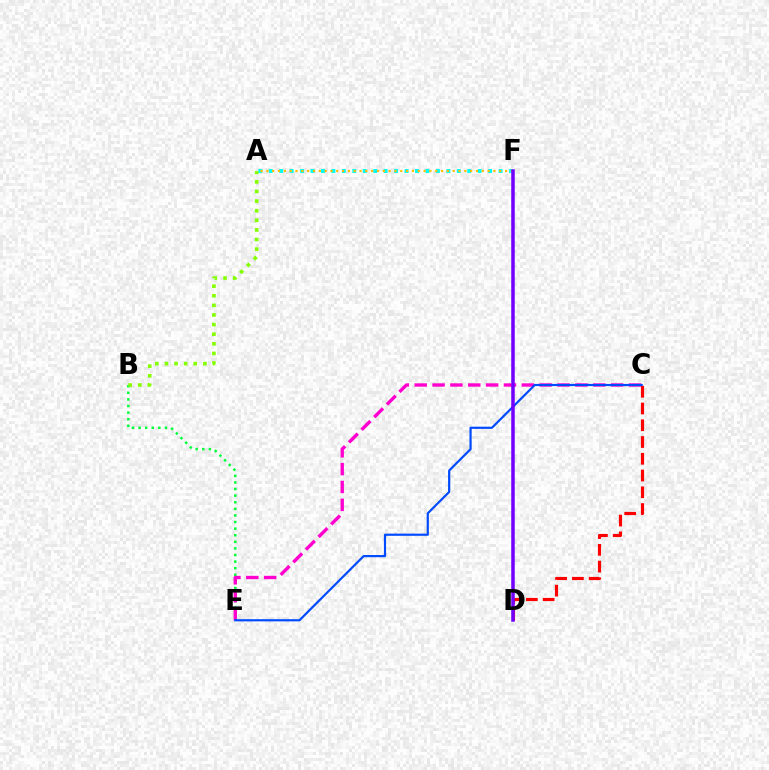{('A', 'F'): [{'color': '#00fff6', 'line_style': 'dotted', 'thickness': 2.84}, {'color': '#ffbd00', 'line_style': 'dotted', 'thickness': 1.58}], ('C', 'D'): [{'color': '#ff0000', 'line_style': 'dashed', 'thickness': 2.28}], ('B', 'E'): [{'color': '#00ff39', 'line_style': 'dotted', 'thickness': 1.79}], ('C', 'E'): [{'color': '#ff00cf', 'line_style': 'dashed', 'thickness': 2.43}, {'color': '#004bff', 'line_style': 'solid', 'thickness': 1.57}], ('A', 'B'): [{'color': '#84ff00', 'line_style': 'dotted', 'thickness': 2.61}], ('D', 'F'): [{'color': '#7200ff', 'line_style': 'solid', 'thickness': 2.53}]}